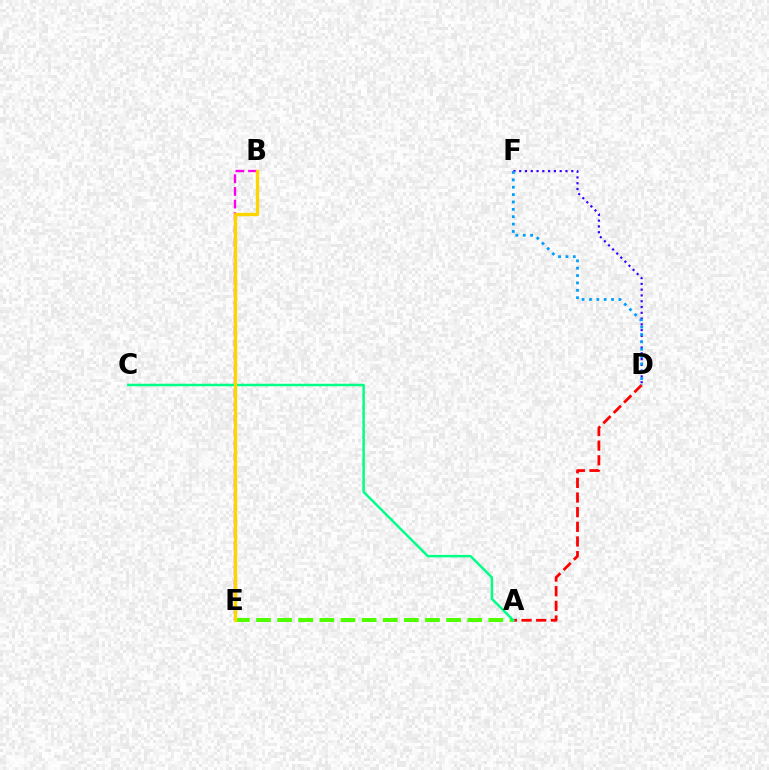{('A', 'D'): [{'color': '#ff0000', 'line_style': 'dashed', 'thickness': 1.99}], ('A', 'E'): [{'color': '#4fff00', 'line_style': 'dashed', 'thickness': 2.87}], ('B', 'E'): [{'color': '#ff00ed', 'line_style': 'dashed', 'thickness': 1.72}, {'color': '#ffd500', 'line_style': 'solid', 'thickness': 2.38}], ('A', 'C'): [{'color': '#00ff86', 'line_style': 'solid', 'thickness': 1.78}], ('D', 'F'): [{'color': '#3700ff', 'line_style': 'dotted', 'thickness': 1.57}, {'color': '#009eff', 'line_style': 'dotted', 'thickness': 2.0}]}